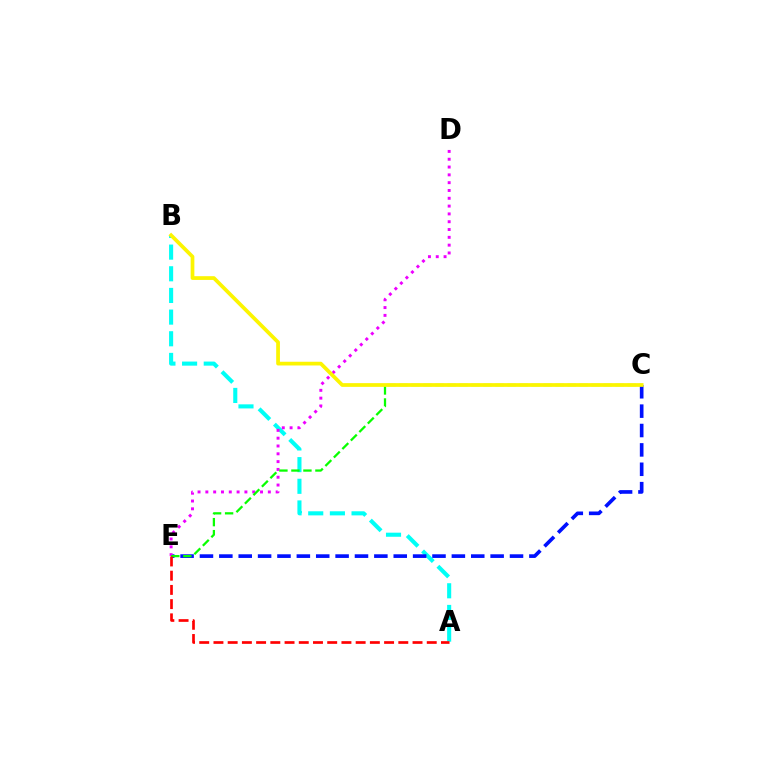{('A', 'B'): [{'color': '#00fff6', 'line_style': 'dashed', 'thickness': 2.94}], ('C', 'E'): [{'color': '#0010ff', 'line_style': 'dashed', 'thickness': 2.63}, {'color': '#08ff00', 'line_style': 'dashed', 'thickness': 1.63}], ('D', 'E'): [{'color': '#ee00ff', 'line_style': 'dotted', 'thickness': 2.12}], ('B', 'C'): [{'color': '#fcf500', 'line_style': 'solid', 'thickness': 2.69}], ('A', 'E'): [{'color': '#ff0000', 'line_style': 'dashed', 'thickness': 1.93}]}